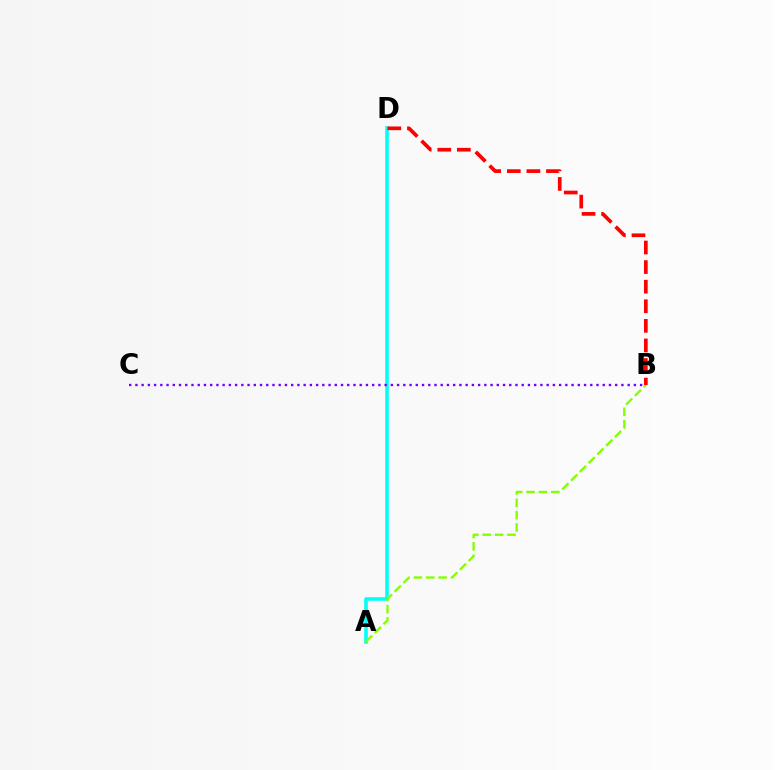{('A', 'D'): [{'color': '#00fff6', 'line_style': 'solid', 'thickness': 2.59}], ('A', 'B'): [{'color': '#84ff00', 'line_style': 'dashed', 'thickness': 1.68}], ('B', 'D'): [{'color': '#ff0000', 'line_style': 'dashed', 'thickness': 2.66}], ('B', 'C'): [{'color': '#7200ff', 'line_style': 'dotted', 'thickness': 1.69}]}